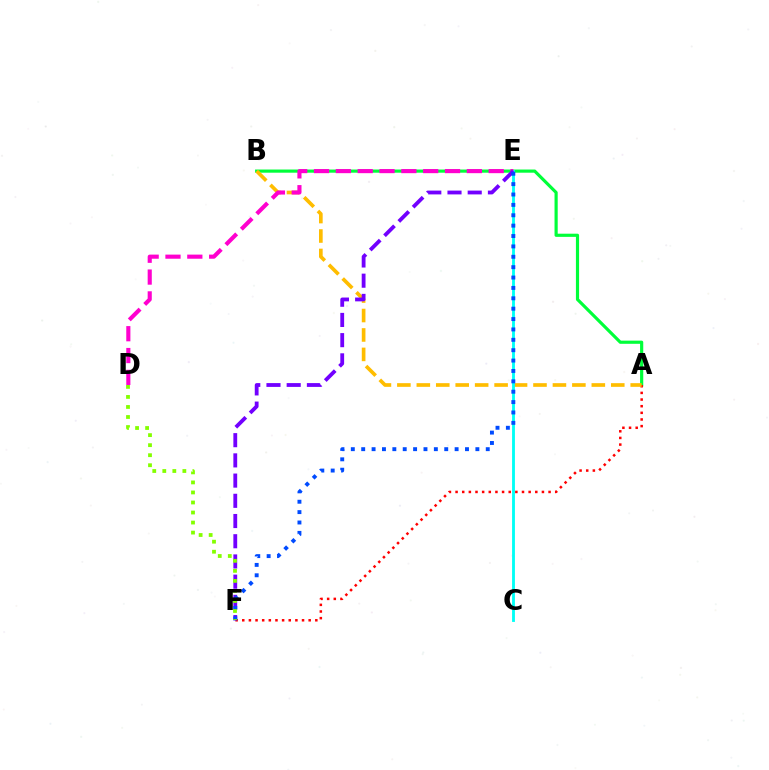{('A', 'B'): [{'color': '#00ff39', 'line_style': 'solid', 'thickness': 2.28}, {'color': '#ffbd00', 'line_style': 'dashed', 'thickness': 2.64}], ('A', 'F'): [{'color': '#ff0000', 'line_style': 'dotted', 'thickness': 1.8}], ('C', 'E'): [{'color': '#00fff6', 'line_style': 'solid', 'thickness': 2.05}], ('D', 'E'): [{'color': '#ff00cf', 'line_style': 'dashed', 'thickness': 2.97}], ('E', 'F'): [{'color': '#7200ff', 'line_style': 'dashed', 'thickness': 2.75}, {'color': '#004bff', 'line_style': 'dotted', 'thickness': 2.82}], ('D', 'F'): [{'color': '#84ff00', 'line_style': 'dotted', 'thickness': 2.73}]}